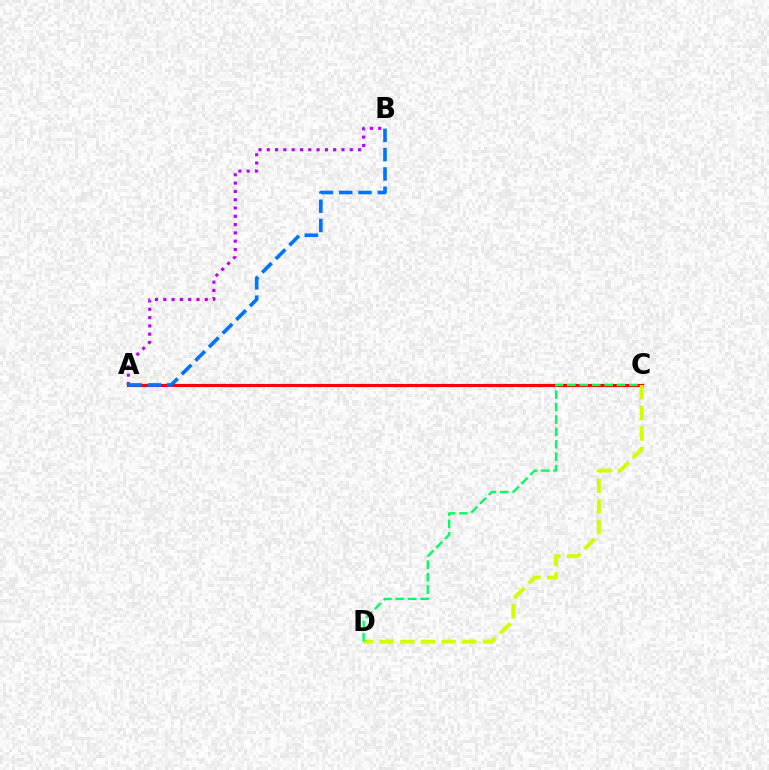{('A', 'C'): [{'color': '#ff0000', 'line_style': 'solid', 'thickness': 2.26}], ('A', 'B'): [{'color': '#b900ff', 'line_style': 'dotted', 'thickness': 2.26}, {'color': '#0074ff', 'line_style': 'dashed', 'thickness': 2.62}], ('C', 'D'): [{'color': '#d1ff00', 'line_style': 'dashed', 'thickness': 2.81}, {'color': '#00ff5c', 'line_style': 'dashed', 'thickness': 1.69}]}